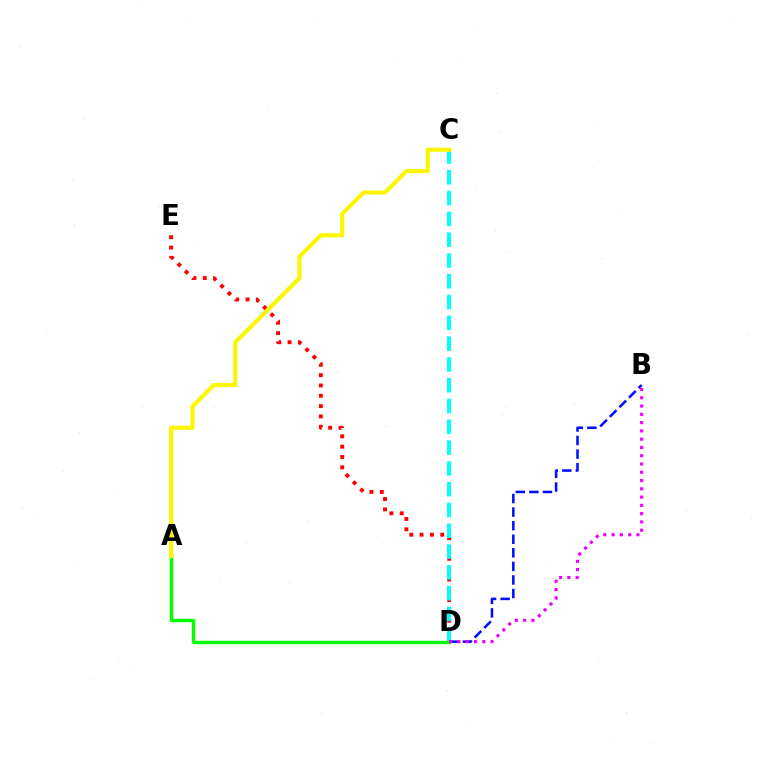{('D', 'E'): [{'color': '#ff0000', 'line_style': 'dotted', 'thickness': 2.81}], ('C', 'D'): [{'color': '#00fff6', 'line_style': 'dashed', 'thickness': 2.82}], ('A', 'D'): [{'color': '#08ff00', 'line_style': 'solid', 'thickness': 2.47}], ('A', 'C'): [{'color': '#fcf500', 'line_style': 'solid', 'thickness': 2.96}], ('B', 'D'): [{'color': '#0010ff', 'line_style': 'dashed', 'thickness': 1.84}, {'color': '#ee00ff', 'line_style': 'dotted', 'thickness': 2.25}]}